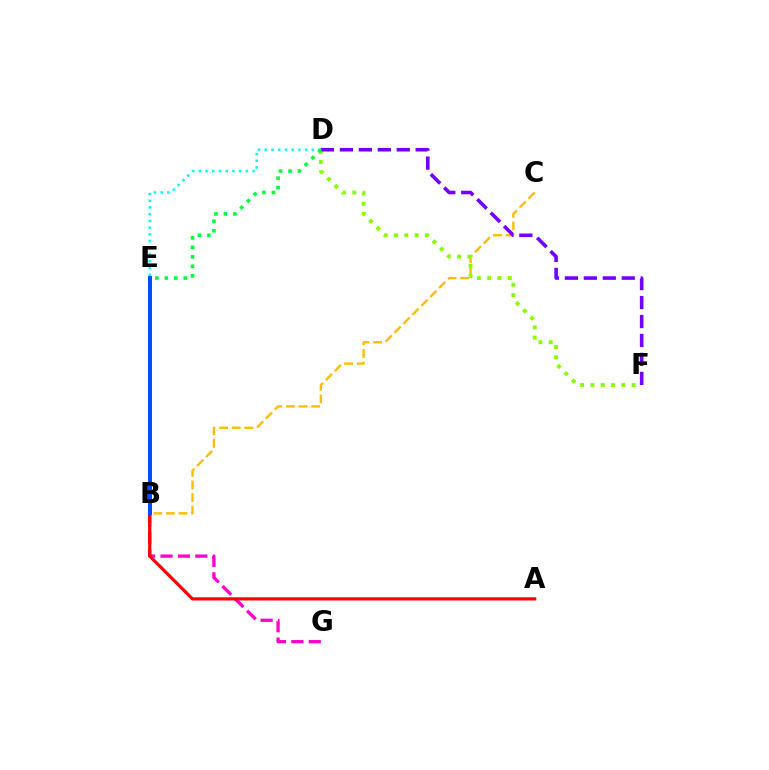{('B', 'C'): [{'color': '#ffbd00', 'line_style': 'dashed', 'thickness': 1.71}], ('D', 'E'): [{'color': '#00fff6', 'line_style': 'dotted', 'thickness': 1.83}, {'color': '#00ff39', 'line_style': 'dotted', 'thickness': 2.58}], ('D', 'F'): [{'color': '#84ff00', 'line_style': 'dotted', 'thickness': 2.79}, {'color': '#7200ff', 'line_style': 'dashed', 'thickness': 2.57}], ('B', 'G'): [{'color': '#ff00cf', 'line_style': 'dashed', 'thickness': 2.36}], ('A', 'B'): [{'color': '#ff0000', 'line_style': 'solid', 'thickness': 2.29}], ('B', 'E'): [{'color': '#004bff', 'line_style': 'solid', 'thickness': 2.86}]}